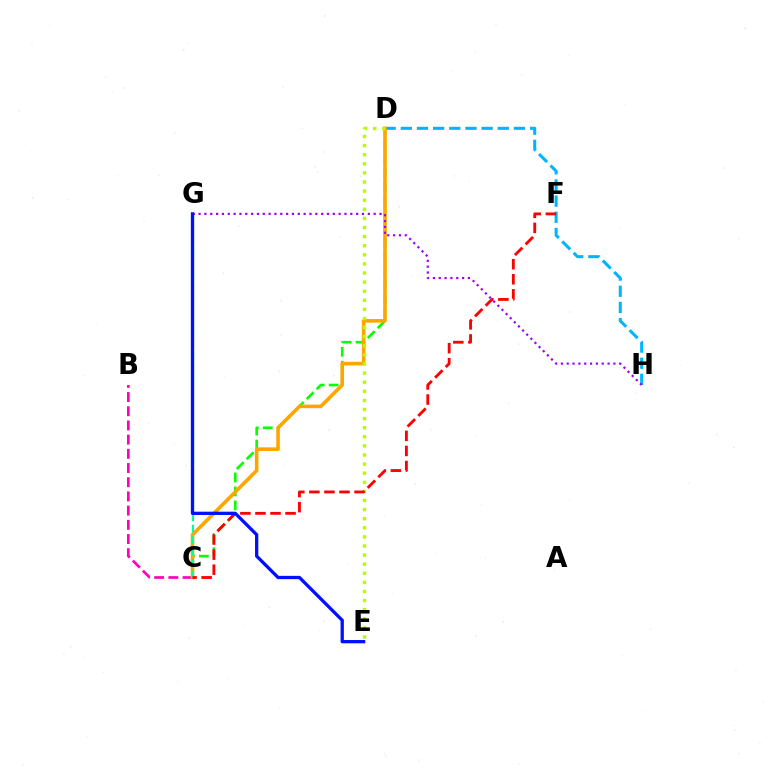{('C', 'D'): [{'color': '#08ff00', 'line_style': 'dashed', 'thickness': 1.89}, {'color': '#ffa500', 'line_style': 'solid', 'thickness': 2.59}], ('D', 'H'): [{'color': '#00b5ff', 'line_style': 'dashed', 'thickness': 2.19}], ('B', 'C'): [{'color': '#ff00bd', 'line_style': 'dashed', 'thickness': 1.93}], ('C', 'G'): [{'color': '#00ff9d', 'line_style': 'dashed', 'thickness': 1.56}], ('D', 'E'): [{'color': '#b3ff00', 'line_style': 'dotted', 'thickness': 2.47}], ('C', 'F'): [{'color': '#ff0000', 'line_style': 'dashed', 'thickness': 2.05}], ('G', 'H'): [{'color': '#9b00ff', 'line_style': 'dotted', 'thickness': 1.59}], ('E', 'G'): [{'color': '#0010ff', 'line_style': 'solid', 'thickness': 2.37}]}